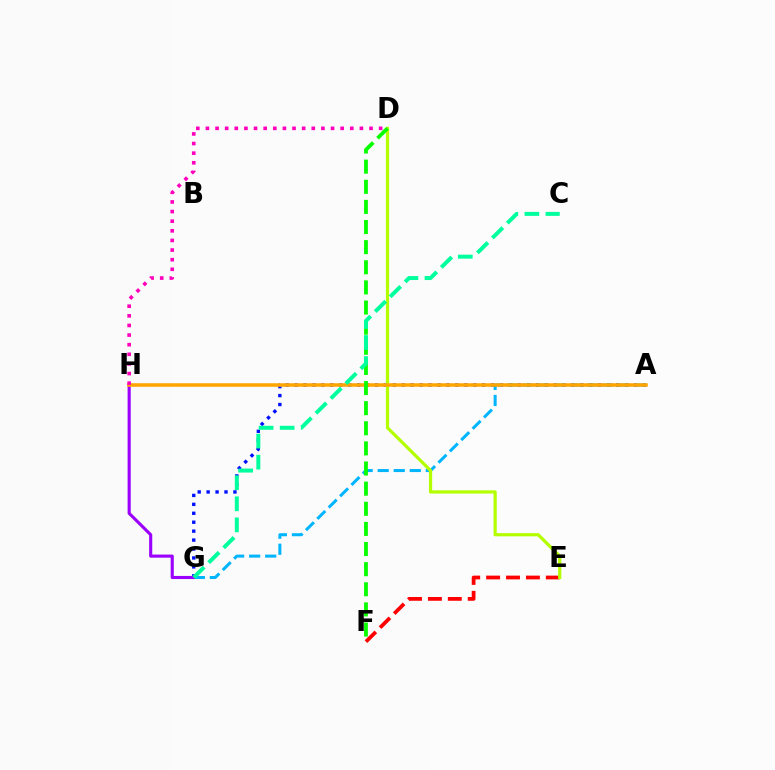{('A', 'G'): [{'color': '#0010ff', 'line_style': 'dotted', 'thickness': 2.43}, {'color': '#00b5ff', 'line_style': 'dashed', 'thickness': 2.18}], ('G', 'H'): [{'color': '#9b00ff', 'line_style': 'solid', 'thickness': 2.24}], ('E', 'F'): [{'color': '#ff0000', 'line_style': 'dashed', 'thickness': 2.7}], ('D', 'E'): [{'color': '#b3ff00', 'line_style': 'solid', 'thickness': 2.3}], ('A', 'H'): [{'color': '#ffa500', 'line_style': 'solid', 'thickness': 2.55}], ('D', 'F'): [{'color': '#08ff00', 'line_style': 'dashed', 'thickness': 2.73}], ('C', 'G'): [{'color': '#00ff9d', 'line_style': 'dashed', 'thickness': 2.86}], ('D', 'H'): [{'color': '#ff00bd', 'line_style': 'dotted', 'thickness': 2.61}]}